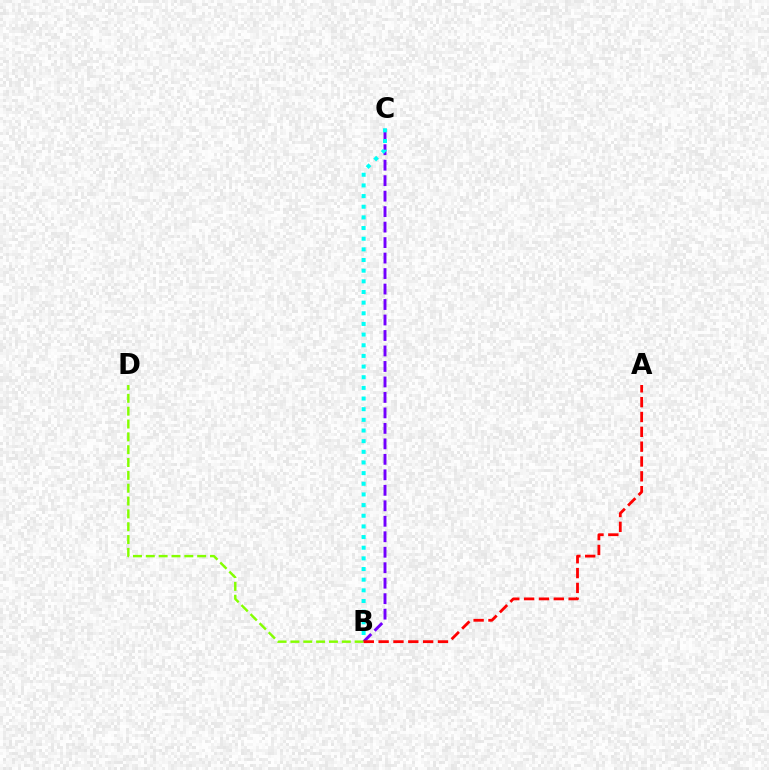{('B', 'C'): [{'color': '#7200ff', 'line_style': 'dashed', 'thickness': 2.1}, {'color': '#00fff6', 'line_style': 'dotted', 'thickness': 2.9}], ('B', 'D'): [{'color': '#84ff00', 'line_style': 'dashed', 'thickness': 1.74}], ('A', 'B'): [{'color': '#ff0000', 'line_style': 'dashed', 'thickness': 2.02}]}